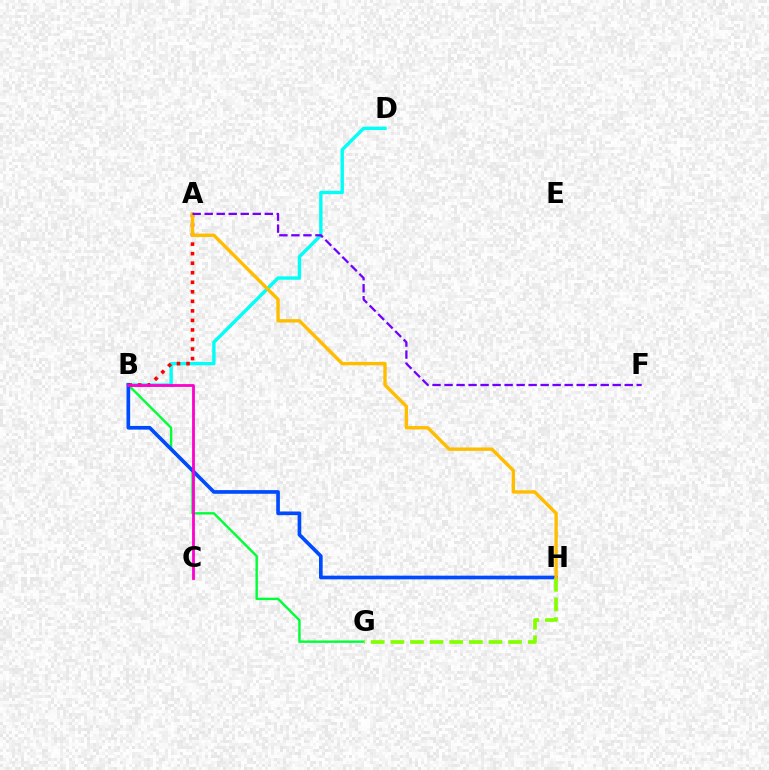{('B', 'G'): [{'color': '#00ff39', 'line_style': 'solid', 'thickness': 1.73}], ('B', 'D'): [{'color': '#00fff6', 'line_style': 'solid', 'thickness': 2.43}], ('A', 'B'): [{'color': '#ff0000', 'line_style': 'dotted', 'thickness': 2.59}], ('B', 'H'): [{'color': '#004bff', 'line_style': 'solid', 'thickness': 2.64}], ('G', 'H'): [{'color': '#84ff00', 'line_style': 'dashed', 'thickness': 2.66}], ('A', 'H'): [{'color': '#ffbd00', 'line_style': 'solid', 'thickness': 2.43}], ('B', 'C'): [{'color': '#ff00cf', 'line_style': 'solid', 'thickness': 2.02}], ('A', 'F'): [{'color': '#7200ff', 'line_style': 'dashed', 'thickness': 1.63}]}